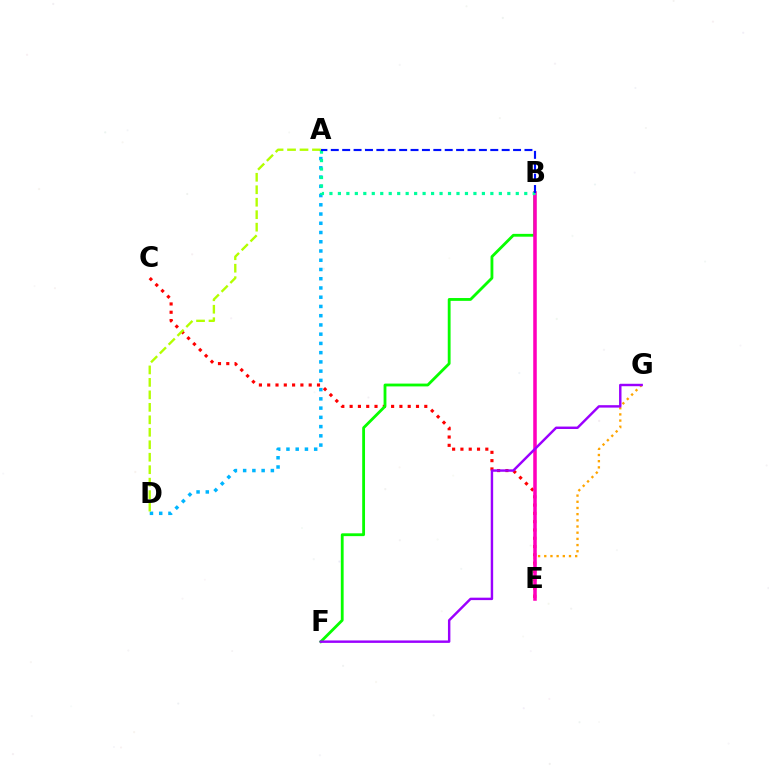{('C', 'E'): [{'color': '#ff0000', 'line_style': 'dotted', 'thickness': 2.25}], ('E', 'G'): [{'color': '#ffa500', 'line_style': 'dotted', 'thickness': 1.68}], ('B', 'F'): [{'color': '#08ff00', 'line_style': 'solid', 'thickness': 2.03}], ('B', 'E'): [{'color': '#ff00bd', 'line_style': 'solid', 'thickness': 2.55}], ('A', 'D'): [{'color': '#00b5ff', 'line_style': 'dotted', 'thickness': 2.51}, {'color': '#b3ff00', 'line_style': 'dashed', 'thickness': 1.69}], ('A', 'B'): [{'color': '#00ff9d', 'line_style': 'dotted', 'thickness': 2.3}, {'color': '#0010ff', 'line_style': 'dashed', 'thickness': 1.55}], ('F', 'G'): [{'color': '#9b00ff', 'line_style': 'solid', 'thickness': 1.75}]}